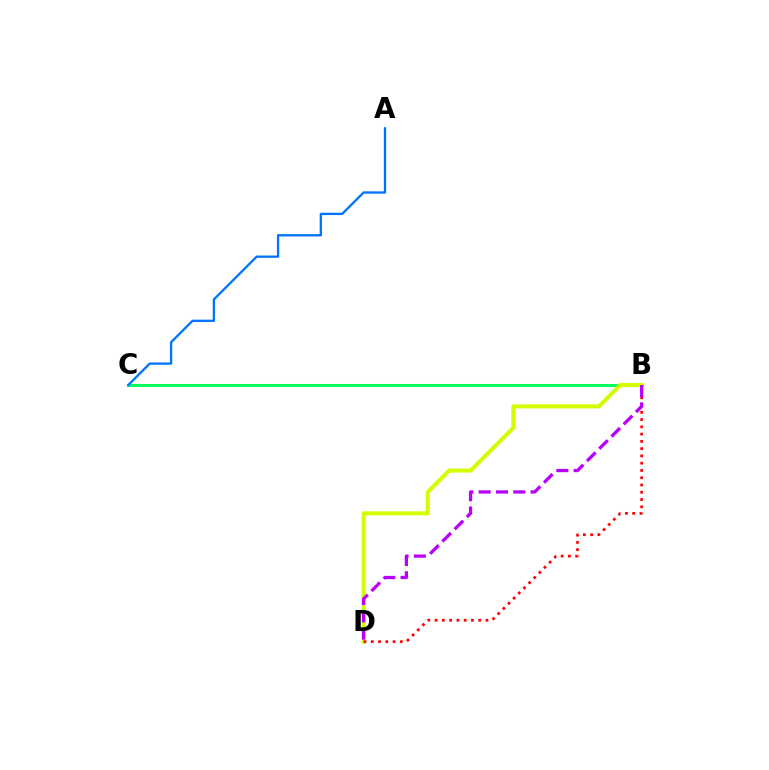{('B', 'C'): [{'color': '#00ff5c', 'line_style': 'solid', 'thickness': 2.17}], ('B', 'D'): [{'color': '#d1ff00', 'line_style': 'solid', 'thickness': 2.9}, {'color': '#ff0000', 'line_style': 'dotted', 'thickness': 1.97}, {'color': '#b900ff', 'line_style': 'dashed', 'thickness': 2.35}], ('A', 'C'): [{'color': '#0074ff', 'line_style': 'solid', 'thickness': 1.66}]}